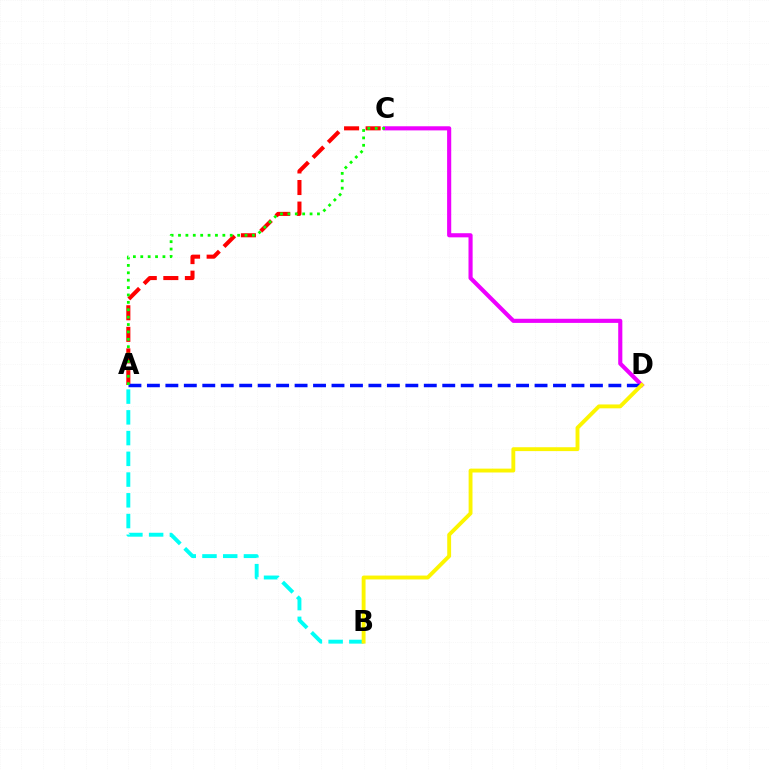{('C', 'D'): [{'color': '#ee00ff', 'line_style': 'solid', 'thickness': 2.97}], ('A', 'C'): [{'color': '#ff0000', 'line_style': 'dashed', 'thickness': 2.93}, {'color': '#08ff00', 'line_style': 'dotted', 'thickness': 2.01}], ('A', 'B'): [{'color': '#00fff6', 'line_style': 'dashed', 'thickness': 2.82}], ('A', 'D'): [{'color': '#0010ff', 'line_style': 'dashed', 'thickness': 2.51}], ('B', 'D'): [{'color': '#fcf500', 'line_style': 'solid', 'thickness': 2.79}]}